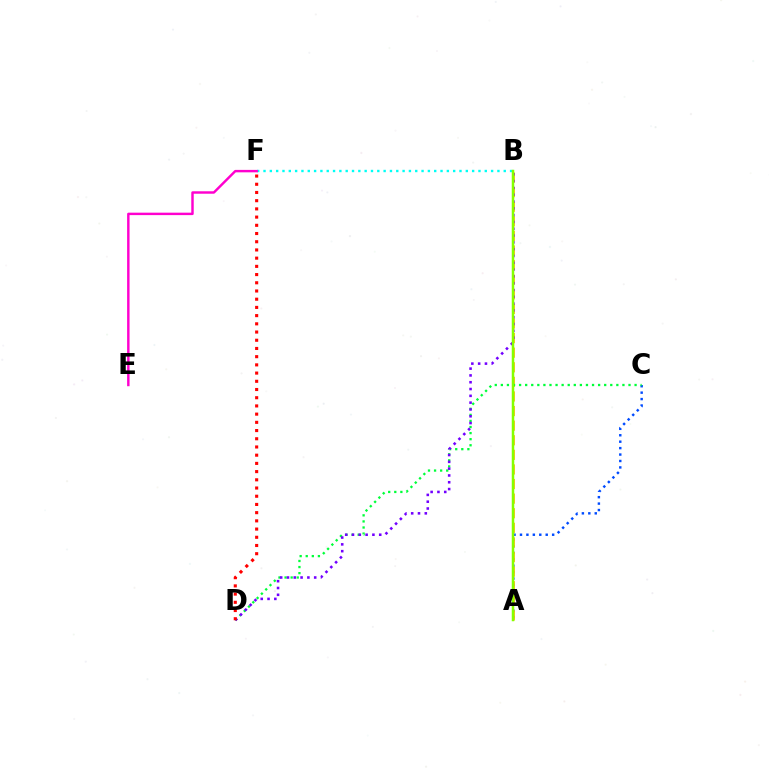{('A', 'C'): [{'color': '#004bff', 'line_style': 'dotted', 'thickness': 1.75}], ('B', 'F'): [{'color': '#00fff6', 'line_style': 'dotted', 'thickness': 1.72}], ('A', 'B'): [{'color': '#ffbd00', 'line_style': 'dashed', 'thickness': 1.98}, {'color': '#84ff00', 'line_style': 'solid', 'thickness': 1.8}], ('C', 'D'): [{'color': '#00ff39', 'line_style': 'dotted', 'thickness': 1.65}], ('B', 'D'): [{'color': '#7200ff', 'line_style': 'dotted', 'thickness': 1.85}], ('E', 'F'): [{'color': '#ff00cf', 'line_style': 'solid', 'thickness': 1.76}], ('D', 'F'): [{'color': '#ff0000', 'line_style': 'dotted', 'thickness': 2.23}]}